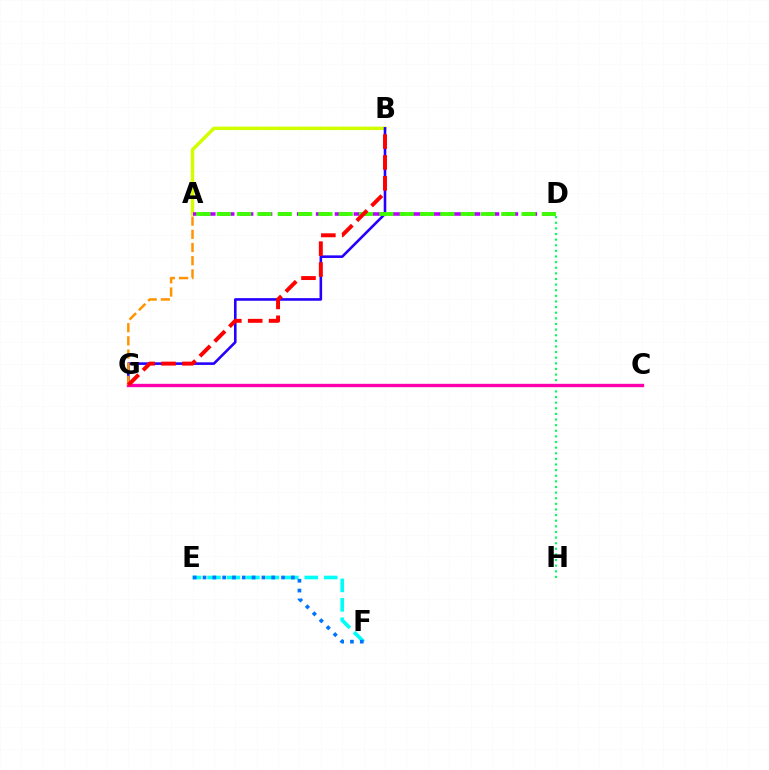{('A', 'B'): [{'color': '#d1ff00', 'line_style': 'solid', 'thickness': 2.49}], ('B', 'G'): [{'color': '#2500ff', 'line_style': 'solid', 'thickness': 1.87}, {'color': '#ff0000', 'line_style': 'dashed', 'thickness': 2.84}], ('D', 'H'): [{'color': '#00ff5c', 'line_style': 'dotted', 'thickness': 1.53}], ('A', 'D'): [{'color': '#b900ff', 'line_style': 'dashed', 'thickness': 2.57}, {'color': '#3dff00', 'line_style': 'dashed', 'thickness': 2.76}], ('C', 'G'): [{'color': '#ff00ac', 'line_style': 'solid', 'thickness': 2.42}], ('A', 'G'): [{'color': '#ff9400', 'line_style': 'dashed', 'thickness': 1.79}], ('E', 'F'): [{'color': '#00fff6', 'line_style': 'dashed', 'thickness': 2.64}, {'color': '#0074ff', 'line_style': 'dotted', 'thickness': 2.67}]}